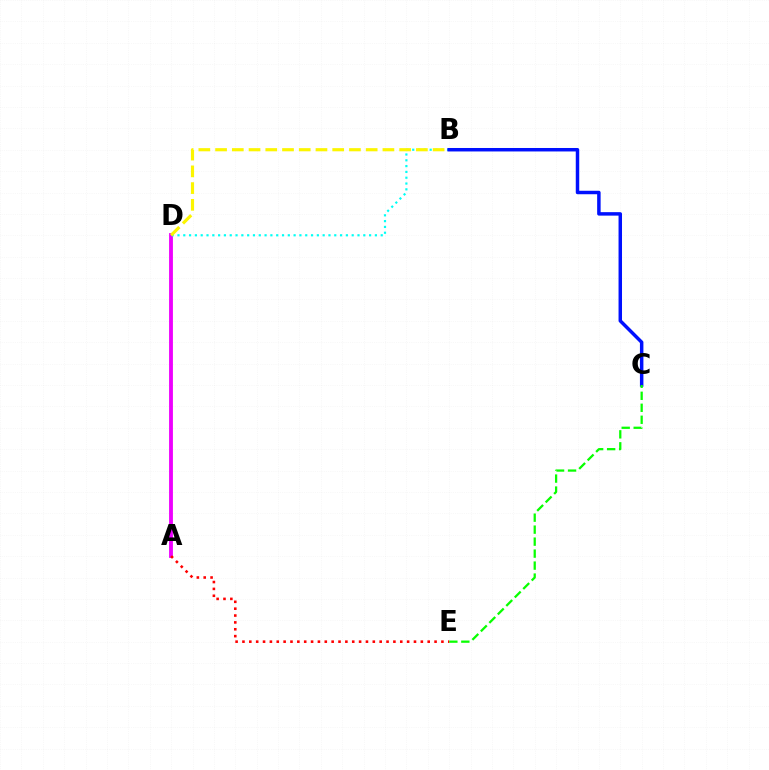{('A', 'D'): [{'color': '#ee00ff', 'line_style': 'solid', 'thickness': 2.76}], ('B', 'D'): [{'color': '#00fff6', 'line_style': 'dotted', 'thickness': 1.58}, {'color': '#fcf500', 'line_style': 'dashed', 'thickness': 2.27}], ('B', 'C'): [{'color': '#0010ff', 'line_style': 'solid', 'thickness': 2.5}], ('C', 'E'): [{'color': '#08ff00', 'line_style': 'dashed', 'thickness': 1.63}], ('A', 'E'): [{'color': '#ff0000', 'line_style': 'dotted', 'thickness': 1.86}]}